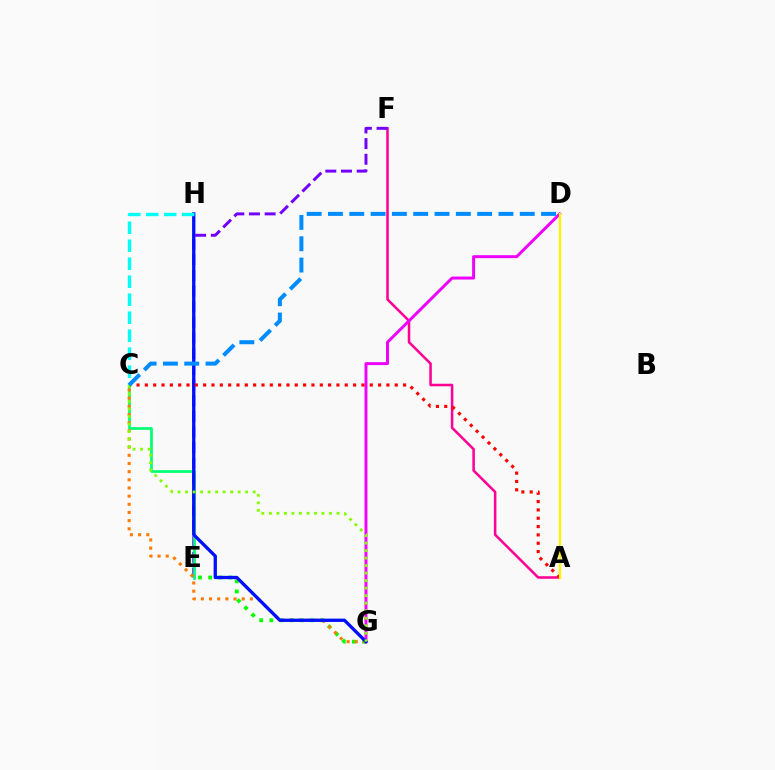{('E', 'G'): [{'color': '#08ff00', 'line_style': 'dotted', 'thickness': 2.76}], ('A', 'F'): [{'color': '#ff0094', 'line_style': 'solid', 'thickness': 1.83}], ('D', 'G'): [{'color': '#ee00ff', 'line_style': 'solid', 'thickness': 2.13}], ('E', 'F'): [{'color': '#7200ff', 'line_style': 'dashed', 'thickness': 2.13}], ('C', 'E'): [{'color': '#00ff74', 'line_style': 'solid', 'thickness': 1.95}], ('C', 'G'): [{'color': '#ff7c00', 'line_style': 'dotted', 'thickness': 2.22}, {'color': '#84ff00', 'line_style': 'dotted', 'thickness': 2.04}], ('G', 'H'): [{'color': '#0010ff', 'line_style': 'solid', 'thickness': 2.38}], ('C', 'H'): [{'color': '#00fff6', 'line_style': 'dashed', 'thickness': 2.44}], ('A', 'C'): [{'color': '#ff0000', 'line_style': 'dotted', 'thickness': 2.26}], ('A', 'D'): [{'color': '#fcf500', 'line_style': 'solid', 'thickness': 1.67}], ('C', 'D'): [{'color': '#008cff', 'line_style': 'dashed', 'thickness': 2.9}]}